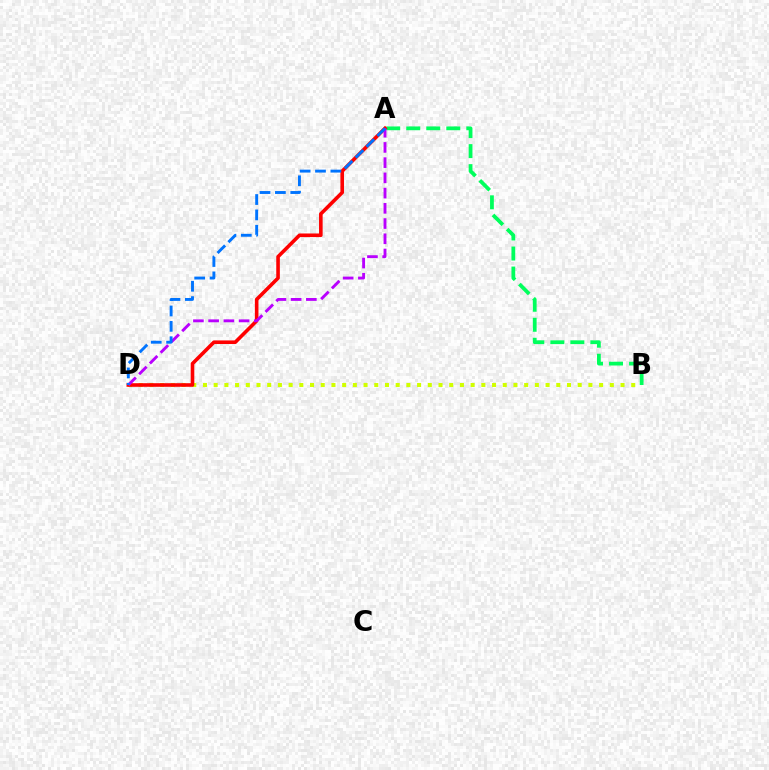{('B', 'D'): [{'color': '#d1ff00', 'line_style': 'dotted', 'thickness': 2.91}], ('A', 'B'): [{'color': '#00ff5c', 'line_style': 'dashed', 'thickness': 2.72}], ('A', 'D'): [{'color': '#ff0000', 'line_style': 'solid', 'thickness': 2.59}, {'color': '#b900ff', 'line_style': 'dashed', 'thickness': 2.07}, {'color': '#0074ff', 'line_style': 'dashed', 'thickness': 2.09}]}